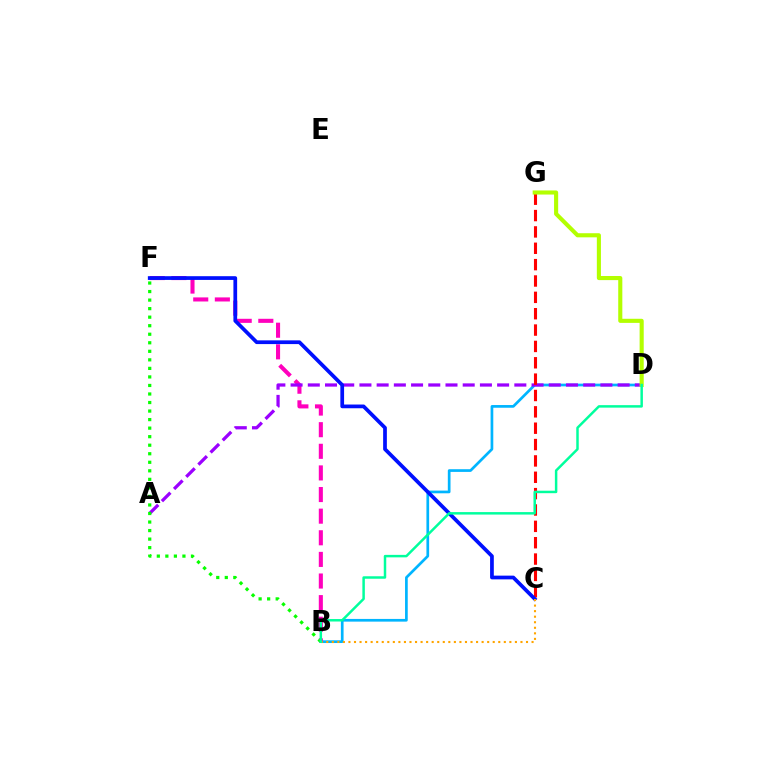{('B', 'D'): [{'color': '#00b5ff', 'line_style': 'solid', 'thickness': 1.94}, {'color': '#00ff9d', 'line_style': 'solid', 'thickness': 1.78}], ('B', 'F'): [{'color': '#ff00bd', 'line_style': 'dashed', 'thickness': 2.94}, {'color': '#08ff00', 'line_style': 'dotted', 'thickness': 2.32}], ('A', 'D'): [{'color': '#9b00ff', 'line_style': 'dashed', 'thickness': 2.34}], ('C', 'G'): [{'color': '#ff0000', 'line_style': 'dashed', 'thickness': 2.22}], ('C', 'F'): [{'color': '#0010ff', 'line_style': 'solid', 'thickness': 2.68}], ('D', 'G'): [{'color': '#b3ff00', 'line_style': 'solid', 'thickness': 2.95}], ('B', 'C'): [{'color': '#ffa500', 'line_style': 'dotted', 'thickness': 1.51}]}